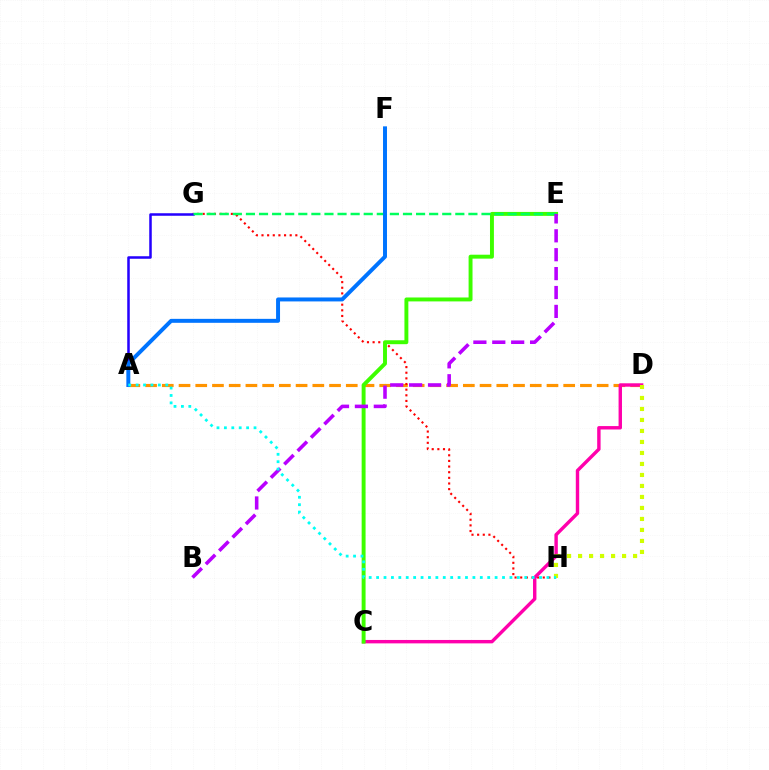{('A', 'D'): [{'color': '#ff9400', 'line_style': 'dashed', 'thickness': 2.27}], ('G', 'H'): [{'color': '#ff0000', 'line_style': 'dotted', 'thickness': 1.53}], ('C', 'D'): [{'color': '#ff00ac', 'line_style': 'solid', 'thickness': 2.45}], ('C', 'E'): [{'color': '#3dff00', 'line_style': 'solid', 'thickness': 2.82}], ('A', 'G'): [{'color': '#2500ff', 'line_style': 'solid', 'thickness': 1.82}], ('D', 'H'): [{'color': '#d1ff00', 'line_style': 'dotted', 'thickness': 2.99}], ('E', 'G'): [{'color': '#00ff5c', 'line_style': 'dashed', 'thickness': 1.78}], ('B', 'E'): [{'color': '#b900ff', 'line_style': 'dashed', 'thickness': 2.57}], ('A', 'F'): [{'color': '#0074ff', 'line_style': 'solid', 'thickness': 2.85}], ('A', 'H'): [{'color': '#00fff6', 'line_style': 'dotted', 'thickness': 2.01}]}